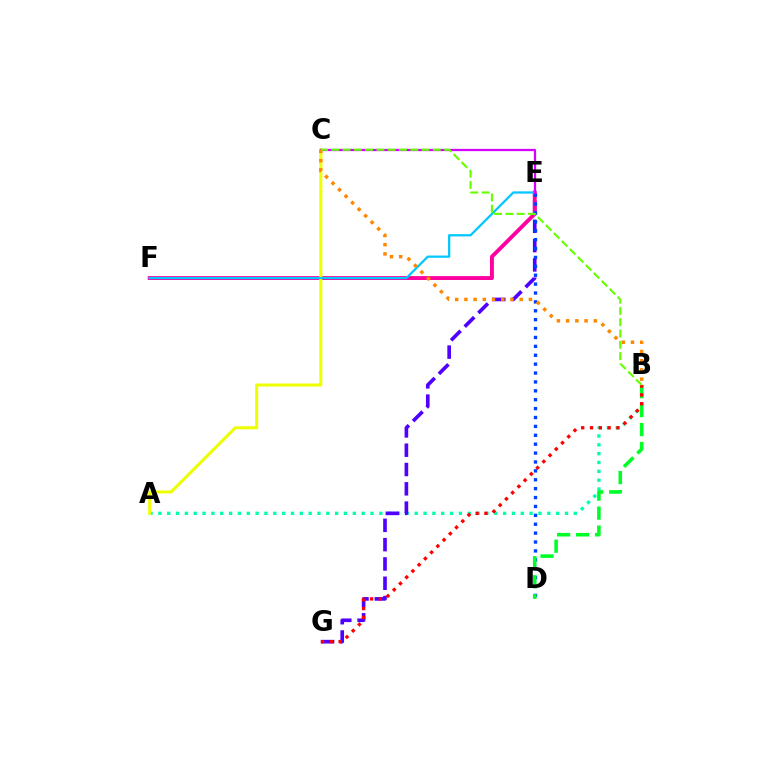{('A', 'B'): [{'color': '#00ffaf', 'line_style': 'dotted', 'thickness': 2.4}], ('E', 'G'): [{'color': '#4f00ff', 'line_style': 'dashed', 'thickness': 2.62}], ('E', 'F'): [{'color': '#ff00a0', 'line_style': 'solid', 'thickness': 2.81}, {'color': '#00c7ff', 'line_style': 'solid', 'thickness': 1.63}], ('A', 'C'): [{'color': '#eeff00', 'line_style': 'solid', 'thickness': 2.2}], ('D', 'E'): [{'color': '#003fff', 'line_style': 'dotted', 'thickness': 2.42}], ('B', 'D'): [{'color': '#00ff27', 'line_style': 'dashed', 'thickness': 2.58}], ('C', 'E'): [{'color': '#d600ff', 'line_style': 'solid', 'thickness': 1.62}], ('B', 'G'): [{'color': '#ff0000', 'line_style': 'dotted', 'thickness': 2.39}], ('B', 'C'): [{'color': '#ff8800', 'line_style': 'dotted', 'thickness': 2.5}, {'color': '#66ff00', 'line_style': 'dashed', 'thickness': 1.53}]}